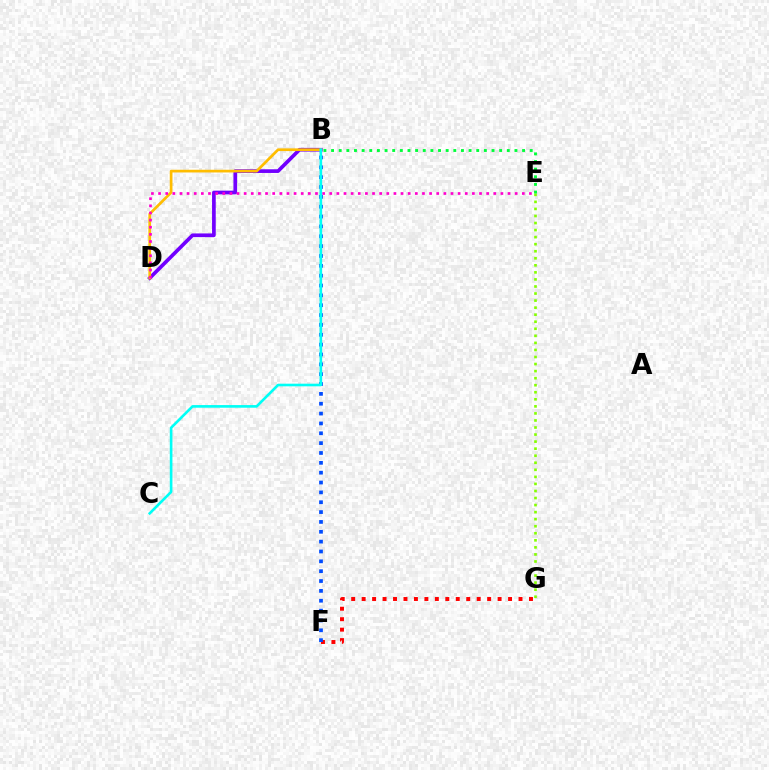{('F', 'G'): [{'color': '#ff0000', 'line_style': 'dotted', 'thickness': 2.84}], ('B', 'D'): [{'color': '#7200ff', 'line_style': 'solid', 'thickness': 2.65}, {'color': '#ffbd00', 'line_style': 'solid', 'thickness': 1.95}], ('E', 'G'): [{'color': '#84ff00', 'line_style': 'dotted', 'thickness': 1.92}], ('B', 'E'): [{'color': '#00ff39', 'line_style': 'dotted', 'thickness': 2.08}], ('D', 'E'): [{'color': '#ff00cf', 'line_style': 'dotted', 'thickness': 1.94}], ('B', 'F'): [{'color': '#004bff', 'line_style': 'dotted', 'thickness': 2.68}], ('B', 'C'): [{'color': '#00fff6', 'line_style': 'solid', 'thickness': 1.89}]}